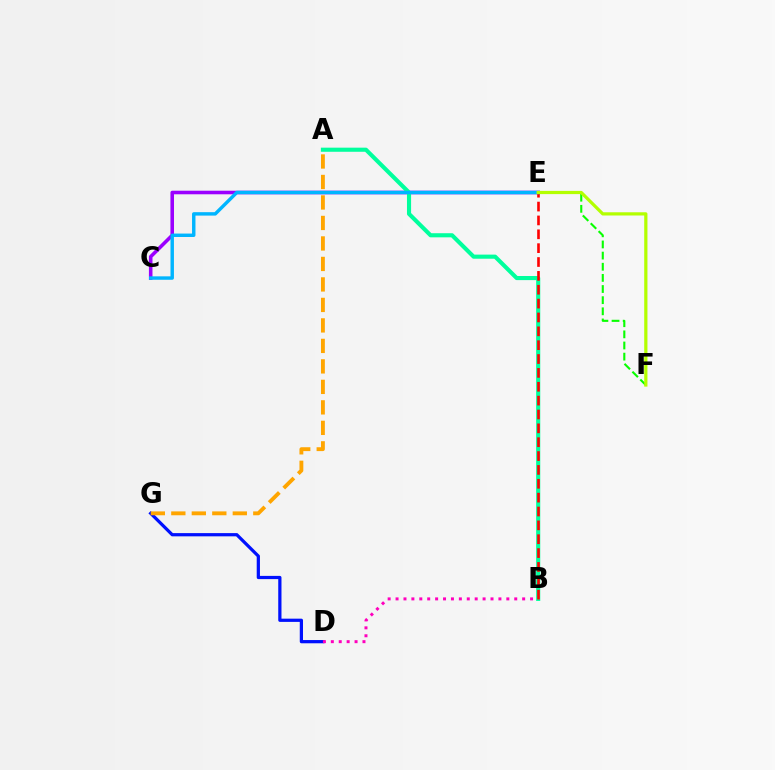{('D', 'G'): [{'color': '#0010ff', 'line_style': 'solid', 'thickness': 2.32}], ('C', 'E'): [{'color': '#9b00ff', 'line_style': 'solid', 'thickness': 2.57}, {'color': '#00b5ff', 'line_style': 'solid', 'thickness': 2.47}], ('E', 'F'): [{'color': '#08ff00', 'line_style': 'dashed', 'thickness': 1.51}, {'color': '#b3ff00', 'line_style': 'solid', 'thickness': 2.32}], ('B', 'D'): [{'color': '#ff00bd', 'line_style': 'dotted', 'thickness': 2.15}], ('A', 'B'): [{'color': '#00ff9d', 'line_style': 'solid', 'thickness': 2.96}], ('B', 'E'): [{'color': '#ff0000', 'line_style': 'dashed', 'thickness': 1.88}], ('A', 'G'): [{'color': '#ffa500', 'line_style': 'dashed', 'thickness': 2.78}]}